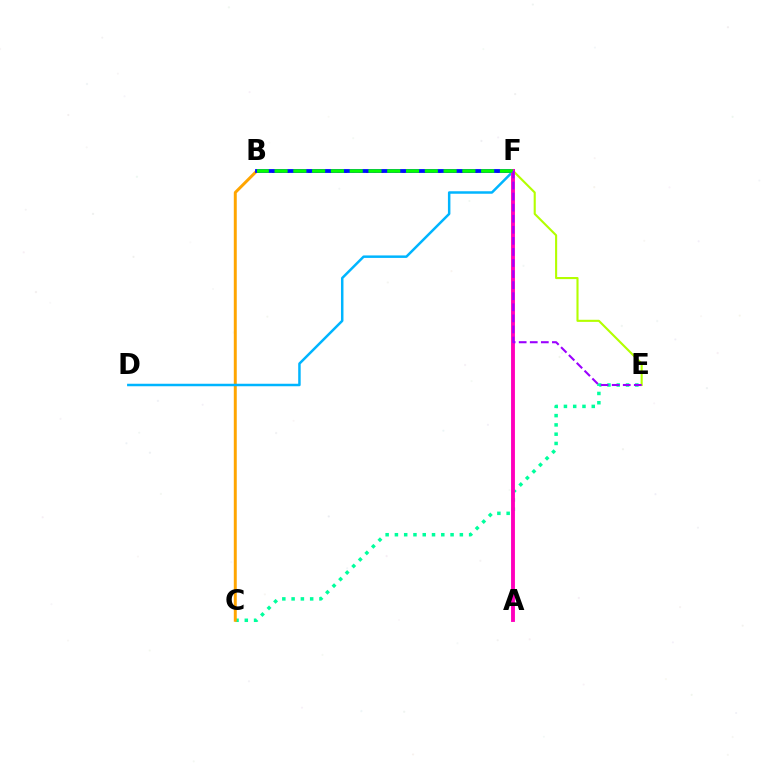{('C', 'E'): [{'color': '#00ff9d', 'line_style': 'dotted', 'thickness': 2.52}], ('B', 'F'): [{'color': '#ff0000', 'line_style': 'dotted', 'thickness': 1.97}, {'color': '#0010ff', 'line_style': 'solid', 'thickness': 2.75}, {'color': '#08ff00', 'line_style': 'dashed', 'thickness': 2.55}], ('B', 'C'): [{'color': '#ffa500', 'line_style': 'solid', 'thickness': 2.13}], ('D', 'F'): [{'color': '#00b5ff', 'line_style': 'solid', 'thickness': 1.79}], ('E', 'F'): [{'color': '#b3ff00', 'line_style': 'solid', 'thickness': 1.52}, {'color': '#9b00ff', 'line_style': 'dashed', 'thickness': 1.5}], ('A', 'F'): [{'color': '#ff00bd', 'line_style': 'solid', 'thickness': 2.78}]}